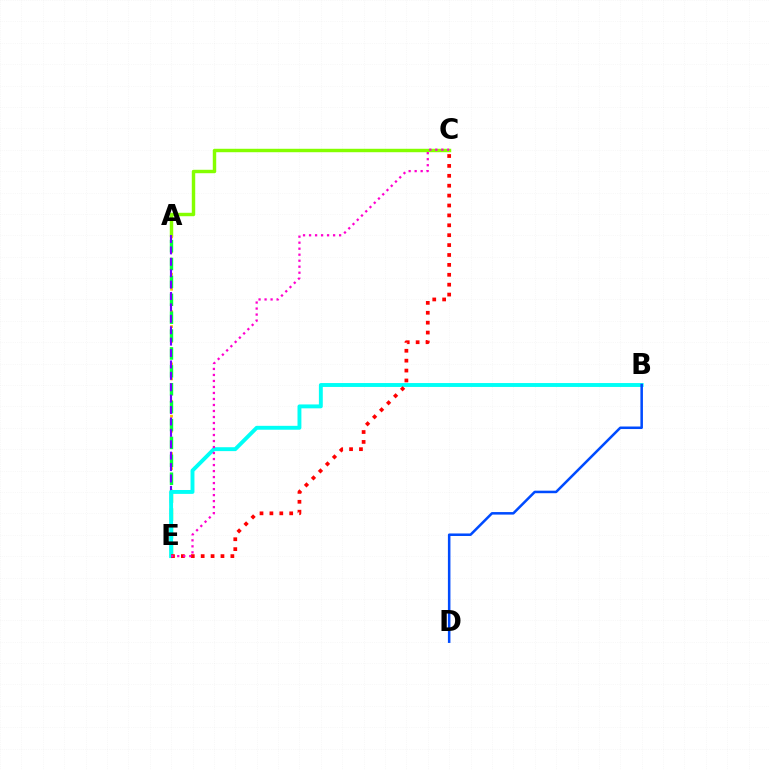{('A', 'C'): [{'color': '#84ff00', 'line_style': 'solid', 'thickness': 2.48}], ('A', 'E'): [{'color': '#ffbd00', 'line_style': 'dotted', 'thickness': 2.03}, {'color': '#00ff39', 'line_style': 'dashed', 'thickness': 2.43}, {'color': '#7200ff', 'line_style': 'dashed', 'thickness': 1.55}], ('B', 'E'): [{'color': '#00fff6', 'line_style': 'solid', 'thickness': 2.8}], ('C', 'E'): [{'color': '#ff0000', 'line_style': 'dotted', 'thickness': 2.69}, {'color': '#ff00cf', 'line_style': 'dotted', 'thickness': 1.63}], ('B', 'D'): [{'color': '#004bff', 'line_style': 'solid', 'thickness': 1.82}]}